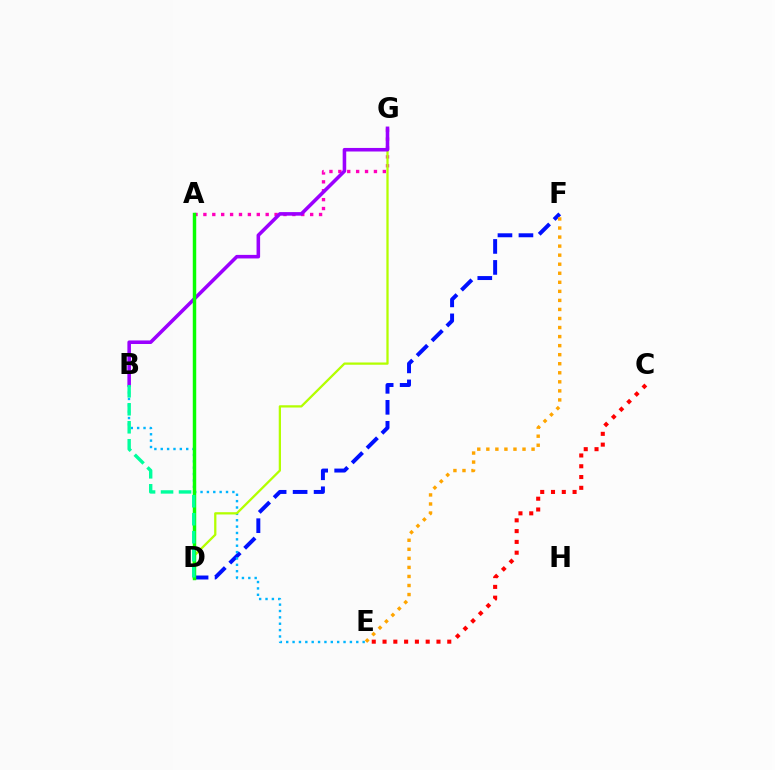{('D', 'F'): [{'color': '#0010ff', 'line_style': 'dashed', 'thickness': 2.85}], ('A', 'G'): [{'color': '#ff00bd', 'line_style': 'dotted', 'thickness': 2.42}], ('B', 'E'): [{'color': '#00b5ff', 'line_style': 'dotted', 'thickness': 1.73}], ('D', 'G'): [{'color': '#b3ff00', 'line_style': 'solid', 'thickness': 1.64}], ('B', 'G'): [{'color': '#9b00ff', 'line_style': 'solid', 'thickness': 2.56}], ('A', 'D'): [{'color': '#08ff00', 'line_style': 'solid', 'thickness': 2.48}], ('B', 'D'): [{'color': '#00ff9d', 'line_style': 'dashed', 'thickness': 2.44}], ('C', 'E'): [{'color': '#ff0000', 'line_style': 'dotted', 'thickness': 2.93}], ('E', 'F'): [{'color': '#ffa500', 'line_style': 'dotted', 'thickness': 2.46}]}